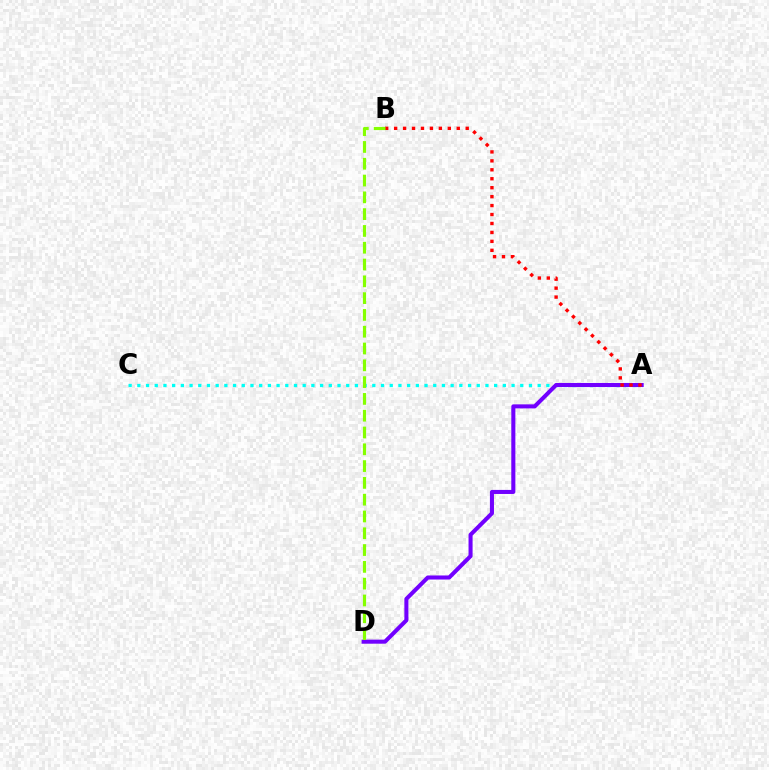{('A', 'C'): [{'color': '#00fff6', 'line_style': 'dotted', 'thickness': 2.36}], ('A', 'D'): [{'color': '#7200ff', 'line_style': 'solid', 'thickness': 2.92}], ('A', 'B'): [{'color': '#ff0000', 'line_style': 'dotted', 'thickness': 2.43}], ('B', 'D'): [{'color': '#84ff00', 'line_style': 'dashed', 'thickness': 2.28}]}